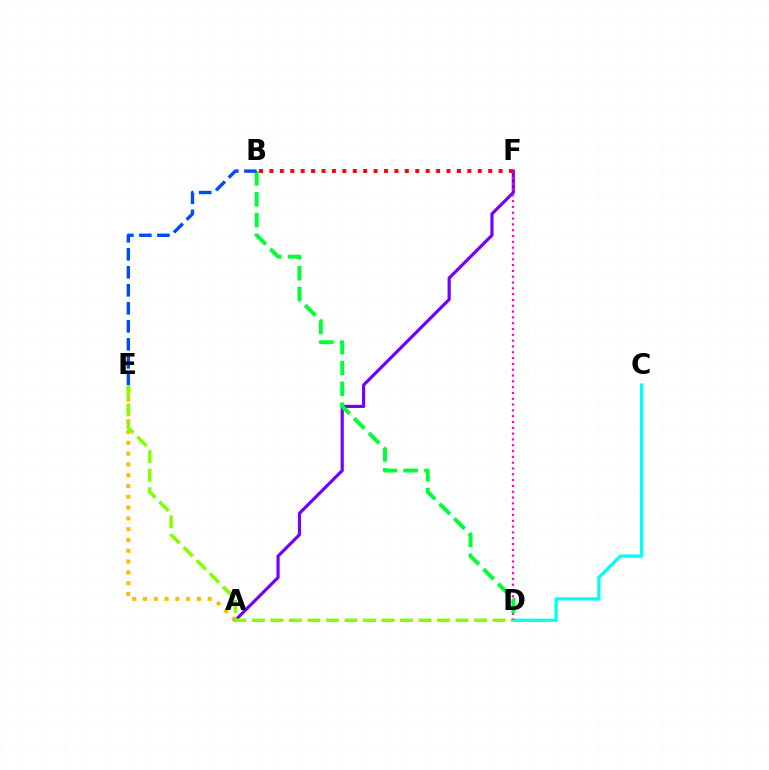{('C', 'D'): [{'color': '#00fff6', 'line_style': 'solid', 'thickness': 2.34}], ('A', 'E'): [{'color': '#ffbd00', 'line_style': 'dotted', 'thickness': 2.93}], ('A', 'F'): [{'color': '#7200ff', 'line_style': 'solid', 'thickness': 2.28}], ('D', 'E'): [{'color': '#84ff00', 'line_style': 'dashed', 'thickness': 2.52}], ('D', 'F'): [{'color': '#ff00cf', 'line_style': 'dotted', 'thickness': 1.58}], ('B', 'D'): [{'color': '#00ff39', 'line_style': 'dashed', 'thickness': 2.83}], ('B', 'E'): [{'color': '#004bff', 'line_style': 'dashed', 'thickness': 2.45}], ('B', 'F'): [{'color': '#ff0000', 'line_style': 'dotted', 'thickness': 2.83}]}